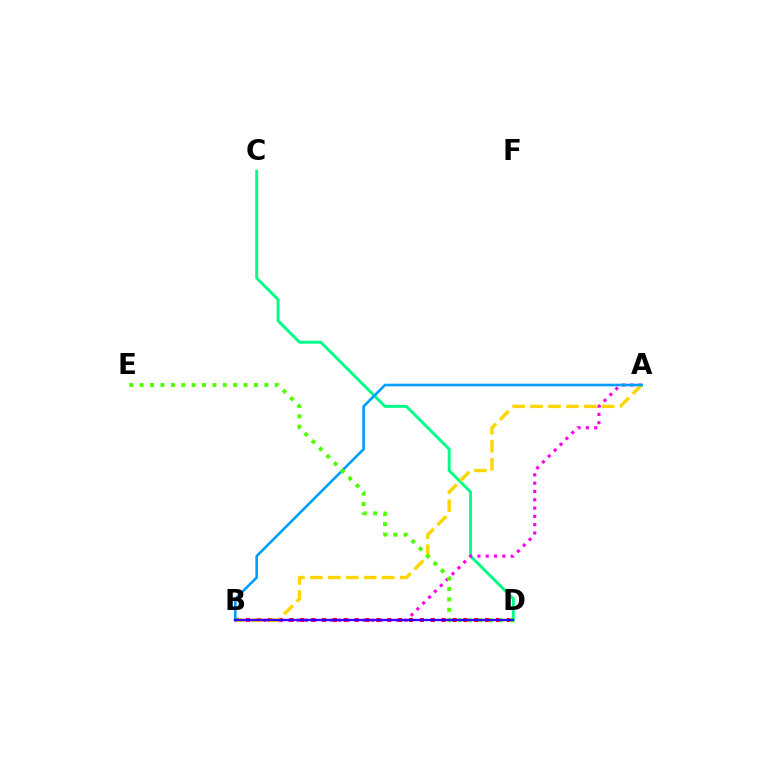{('B', 'D'): [{'color': '#ff0000', 'line_style': 'dotted', 'thickness': 2.95}, {'color': '#3700ff', 'line_style': 'solid', 'thickness': 1.67}], ('C', 'D'): [{'color': '#00ff86', 'line_style': 'solid', 'thickness': 2.11}], ('A', 'B'): [{'color': '#ff00ed', 'line_style': 'dotted', 'thickness': 2.25}, {'color': '#ffd500', 'line_style': 'dashed', 'thickness': 2.44}, {'color': '#009eff', 'line_style': 'solid', 'thickness': 1.89}], ('D', 'E'): [{'color': '#4fff00', 'line_style': 'dotted', 'thickness': 2.82}]}